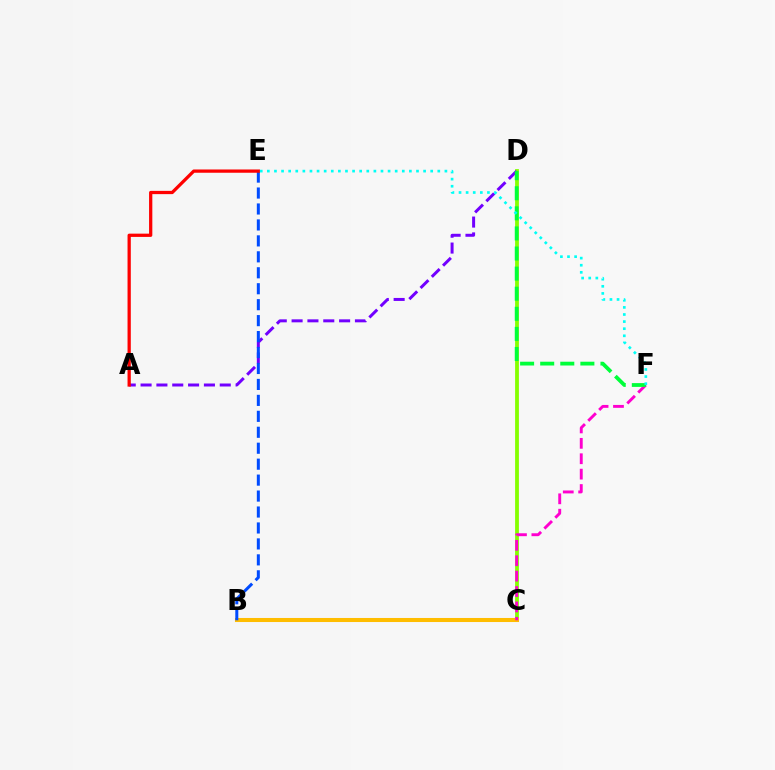{('C', 'D'): [{'color': '#84ff00', 'line_style': 'solid', 'thickness': 2.74}], ('A', 'D'): [{'color': '#7200ff', 'line_style': 'dashed', 'thickness': 2.15}], ('B', 'C'): [{'color': '#ffbd00', 'line_style': 'solid', 'thickness': 2.92}], ('B', 'E'): [{'color': '#004bff', 'line_style': 'dashed', 'thickness': 2.17}], ('C', 'F'): [{'color': '#ff00cf', 'line_style': 'dashed', 'thickness': 2.09}], ('D', 'F'): [{'color': '#00ff39', 'line_style': 'dashed', 'thickness': 2.73}], ('A', 'E'): [{'color': '#ff0000', 'line_style': 'solid', 'thickness': 2.35}], ('E', 'F'): [{'color': '#00fff6', 'line_style': 'dotted', 'thickness': 1.93}]}